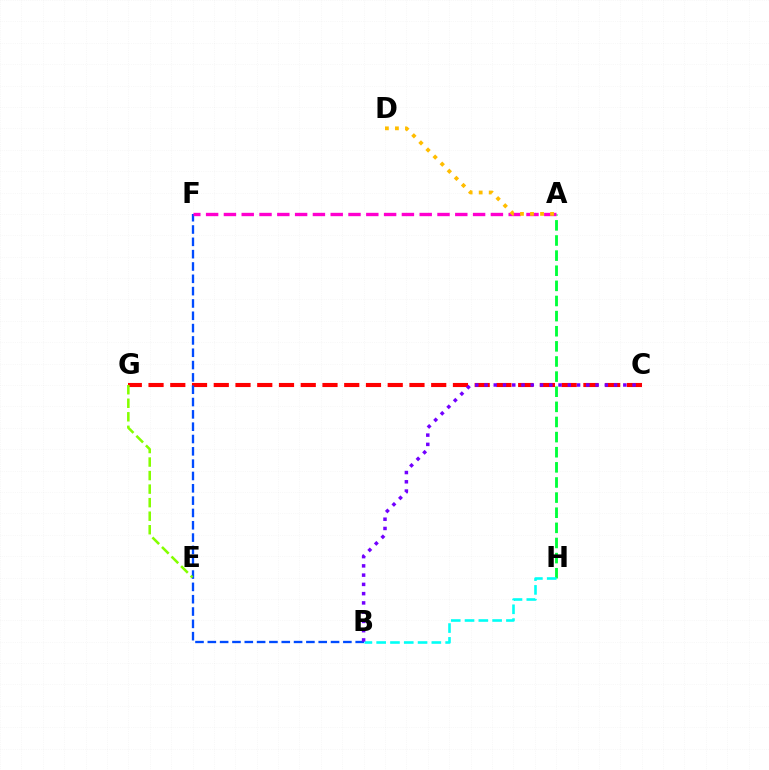{('A', 'H'): [{'color': '#00ff39', 'line_style': 'dashed', 'thickness': 2.05}], ('C', 'G'): [{'color': '#ff0000', 'line_style': 'dashed', 'thickness': 2.95}], ('B', 'H'): [{'color': '#00fff6', 'line_style': 'dashed', 'thickness': 1.87}], ('B', 'F'): [{'color': '#004bff', 'line_style': 'dashed', 'thickness': 1.67}], ('B', 'C'): [{'color': '#7200ff', 'line_style': 'dotted', 'thickness': 2.51}], ('A', 'F'): [{'color': '#ff00cf', 'line_style': 'dashed', 'thickness': 2.42}], ('A', 'D'): [{'color': '#ffbd00', 'line_style': 'dotted', 'thickness': 2.73}], ('E', 'G'): [{'color': '#84ff00', 'line_style': 'dashed', 'thickness': 1.84}]}